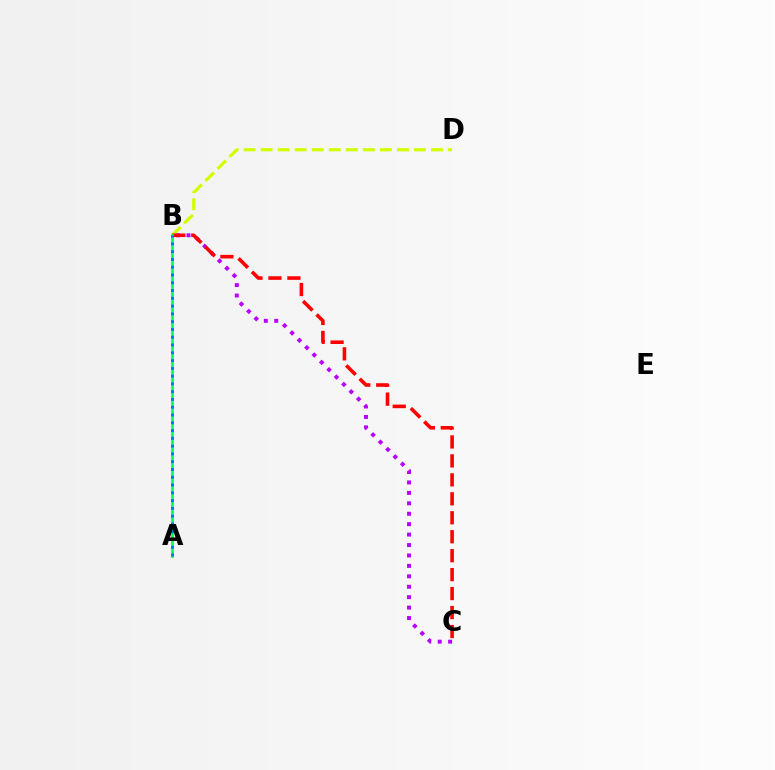{('B', 'C'): [{'color': '#b900ff', 'line_style': 'dotted', 'thickness': 2.83}, {'color': '#ff0000', 'line_style': 'dashed', 'thickness': 2.58}], ('B', 'D'): [{'color': '#d1ff00', 'line_style': 'dashed', 'thickness': 2.31}], ('A', 'B'): [{'color': '#00ff5c', 'line_style': 'solid', 'thickness': 1.93}, {'color': '#0074ff', 'line_style': 'dotted', 'thickness': 2.11}]}